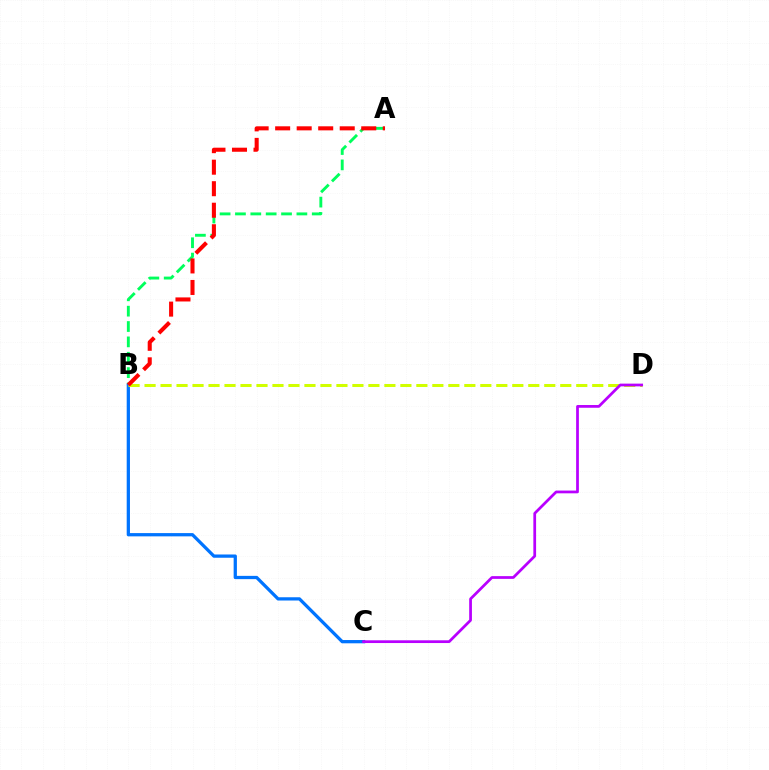{('A', 'B'): [{'color': '#00ff5c', 'line_style': 'dashed', 'thickness': 2.09}, {'color': '#ff0000', 'line_style': 'dashed', 'thickness': 2.92}], ('B', 'C'): [{'color': '#0074ff', 'line_style': 'solid', 'thickness': 2.35}], ('B', 'D'): [{'color': '#d1ff00', 'line_style': 'dashed', 'thickness': 2.17}], ('C', 'D'): [{'color': '#b900ff', 'line_style': 'solid', 'thickness': 1.98}]}